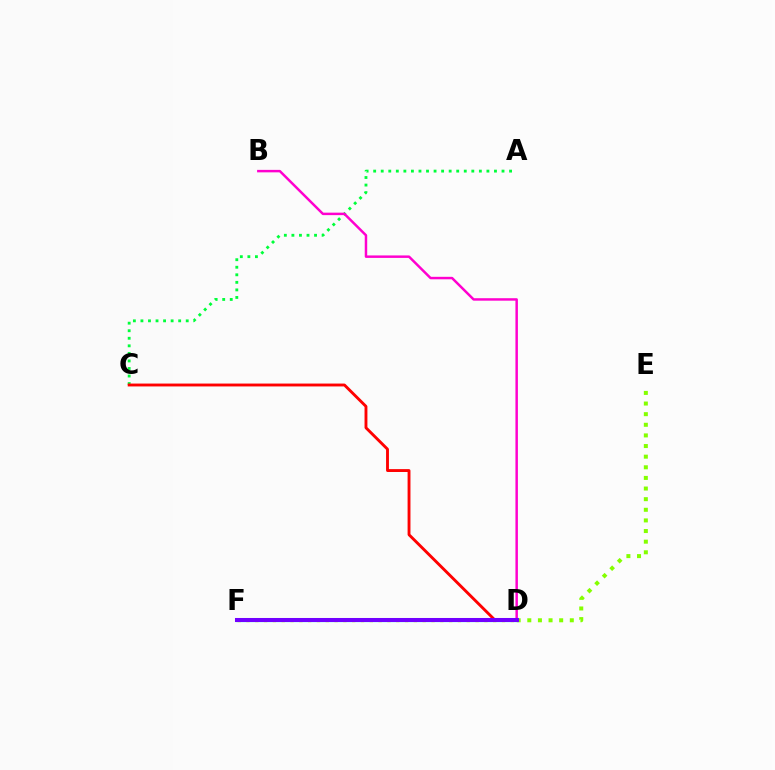{('D', 'F'): [{'color': '#00fff6', 'line_style': 'solid', 'thickness': 2.32}, {'color': '#ffbd00', 'line_style': 'dotted', 'thickness': 2.39}, {'color': '#004bff', 'line_style': 'dashed', 'thickness': 1.61}, {'color': '#7200ff', 'line_style': 'solid', 'thickness': 2.91}], ('A', 'C'): [{'color': '#00ff39', 'line_style': 'dotted', 'thickness': 2.05}], ('B', 'D'): [{'color': '#ff00cf', 'line_style': 'solid', 'thickness': 1.78}], ('C', 'D'): [{'color': '#ff0000', 'line_style': 'solid', 'thickness': 2.07}], ('D', 'E'): [{'color': '#84ff00', 'line_style': 'dotted', 'thickness': 2.89}]}